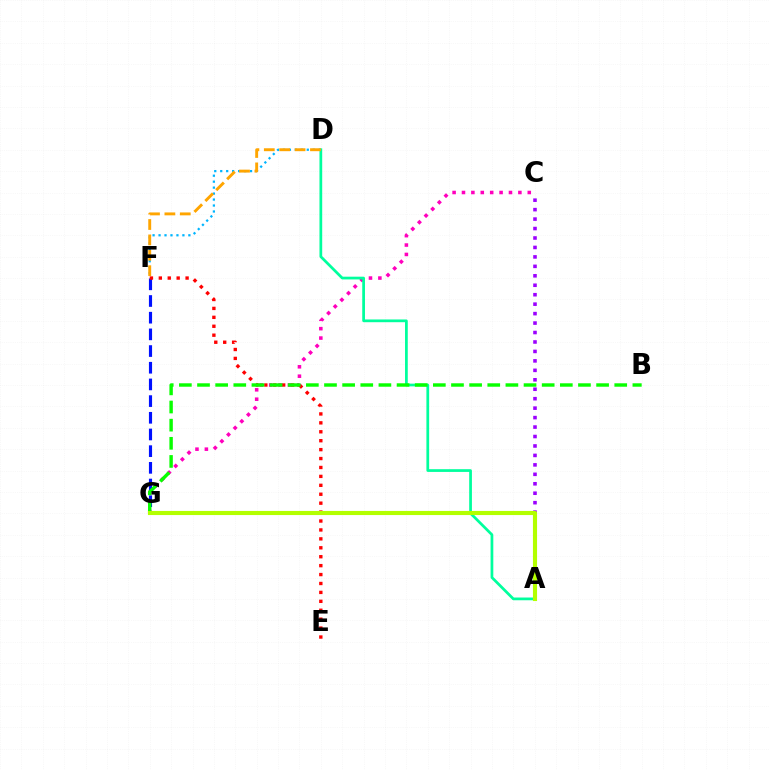{('D', 'F'): [{'color': '#00b5ff', 'line_style': 'dotted', 'thickness': 1.62}, {'color': '#ffa500', 'line_style': 'dashed', 'thickness': 2.09}], ('C', 'G'): [{'color': '#ff00bd', 'line_style': 'dotted', 'thickness': 2.55}], ('F', 'G'): [{'color': '#0010ff', 'line_style': 'dashed', 'thickness': 2.27}], ('E', 'F'): [{'color': '#ff0000', 'line_style': 'dotted', 'thickness': 2.42}], ('A', 'D'): [{'color': '#00ff9d', 'line_style': 'solid', 'thickness': 1.97}], ('A', 'C'): [{'color': '#9b00ff', 'line_style': 'dotted', 'thickness': 2.57}], ('B', 'G'): [{'color': '#08ff00', 'line_style': 'dashed', 'thickness': 2.46}], ('A', 'G'): [{'color': '#b3ff00', 'line_style': 'solid', 'thickness': 2.96}]}